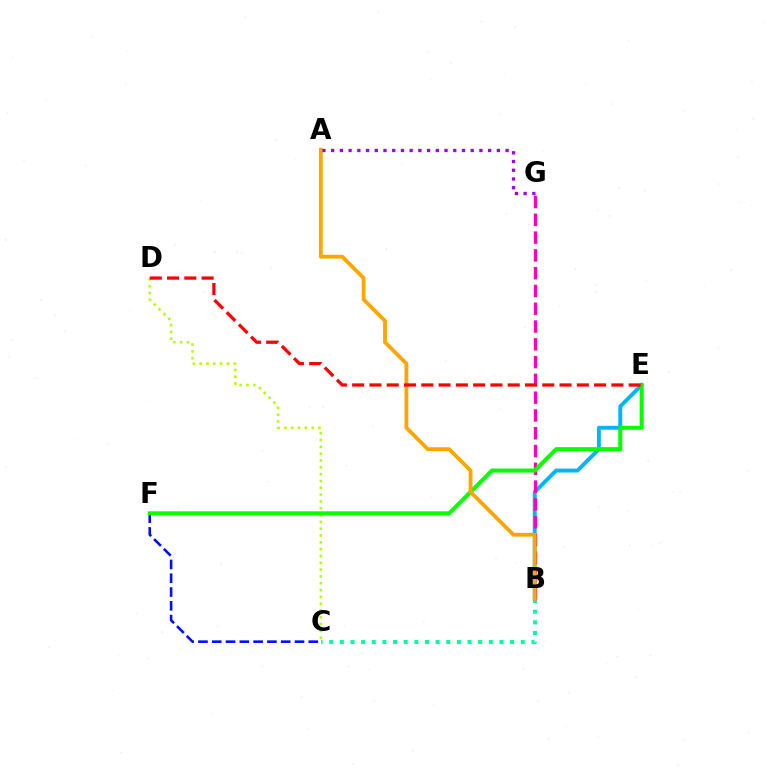{('C', 'D'): [{'color': '#b3ff00', 'line_style': 'dotted', 'thickness': 1.85}], ('B', 'C'): [{'color': '#00ff9d', 'line_style': 'dotted', 'thickness': 2.89}], ('C', 'F'): [{'color': '#0010ff', 'line_style': 'dashed', 'thickness': 1.87}], ('B', 'E'): [{'color': '#00b5ff', 'line_style': 'solid', 'thickness': 2.81}], ('B', 'G'): [{'color': '#ff00bd', 'line_style': 'dashed', 'thickness': 2.42}], ('E', 'F'): [{'color': '#08ff00', 'line_style': 'solid', 'thickness': 2.9}], ('A', 'B'): [{'color': '#ffa500', 'line_style': 'solid', 'thickness': 2.75}], ('D', 'E'): [{'color': '#ff0000', 'line_style': 'dashed', 'thickness': 2.35}], ('A', 'G'): [{'color': '#9b00ff', 'line_style': 'dotted', 'thickness': 2.37}]}